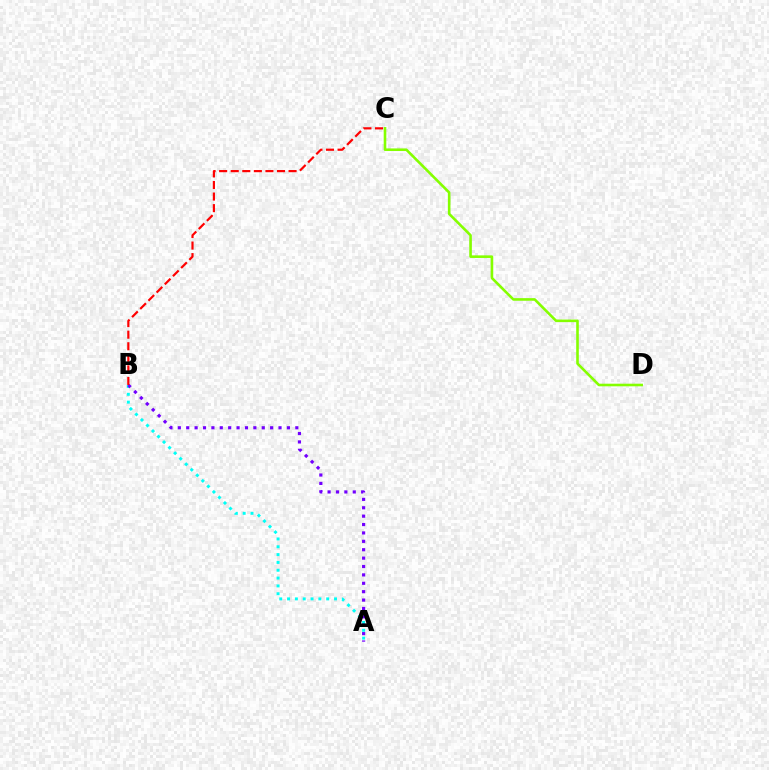{('C', 'D'): [{'color': '#84ff00', 'line_style': 'solid', 'thickness': 1.88}], ('A', 'B'): [{'color': '#00fff6', 'line_style': 'dotted', 'thickness': 2.13}, {'color': '#7200ff', 'line_style': 'dotted', 'thickness': 2.28}], ('B', 'C'): [{'color': '#ff0000', 'line_style': 'dashed', 'thickness': 1.57}]}